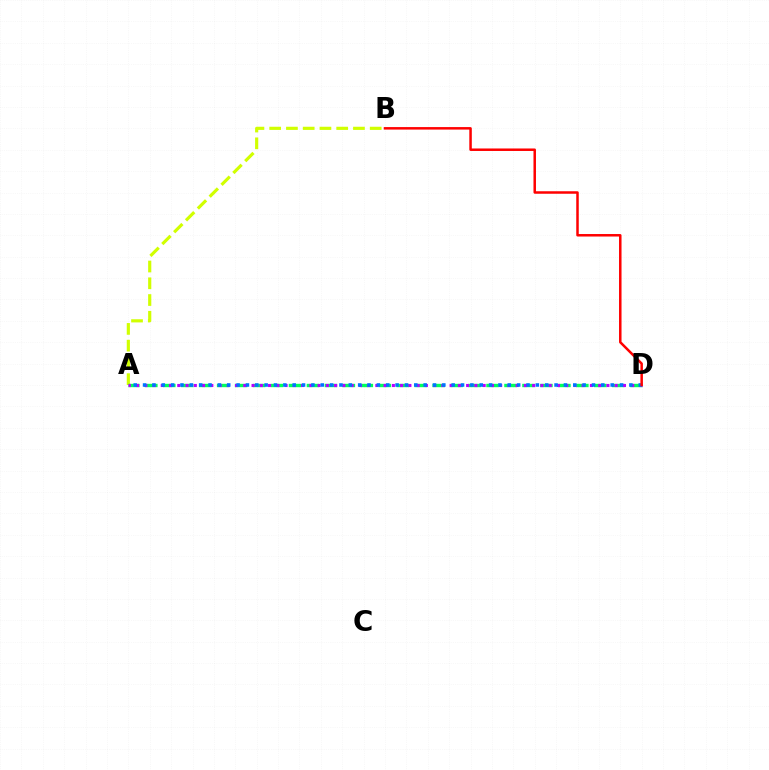{('A', 'B'): [{'color': '#d1ff00', 'line_style': 'dashed', 'thickness': 2.28}], ('A', 'D'): [{'color': '#00ff5c', 'line_style': 'dashed', 'thickness': 2.44}, {'color': '#b900ff', 'line_style': 'dotted', 'thickness': 2.24}, {'color': '#0074ff', 'line_style': 'dotted', 'thickness': 2.54}], ('B', 'D'): [{'color': '#ff0000', 'line_style': 'solid', 'thickness': 1.8}]}